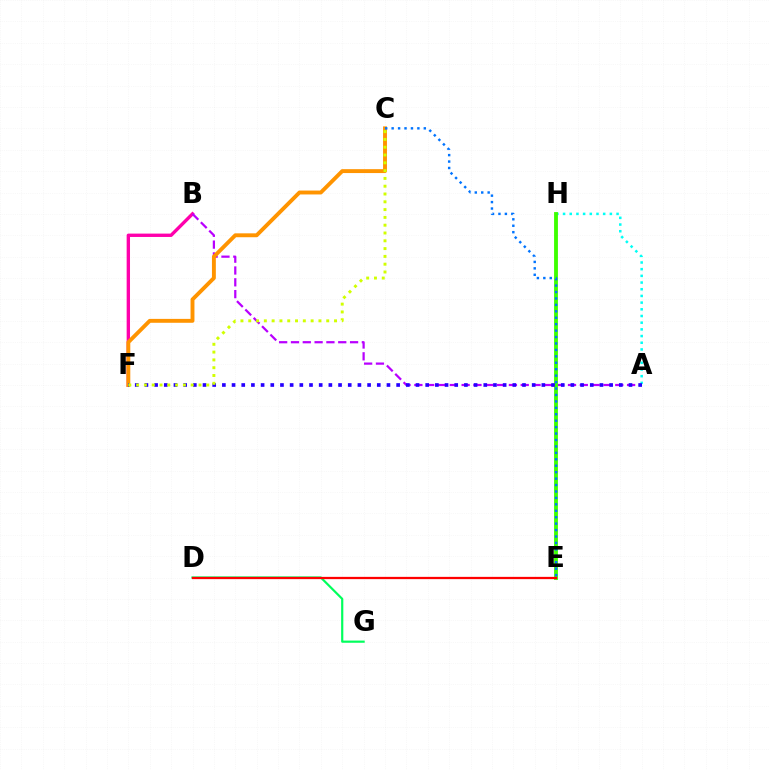{('B', 'F'): [{'color': '#ff00ac', 'line_style': 'solid', 'thickness': 2.42}], ('A', 'B'): [{'color': '#b900ff', 'line_style': 'dashed', 'thickness': 1.61}], ('A', 'H'): [{'color': '#00fff6', 'line_style': 'dotted', 'thickness': 1.82}], ('E', 'H'): [{'color': '#3dff00', 'line_style': 'solid', 'thickness': 2.77}], ('D', 'G'): [{'color': '#00ff5c', 'line_style': 'solid', 'thickness': 1.57}], ('C', 'F'): [{'color': '#ff9400', 'line_style': 'solid', 'thickness': 2.8}, {'color': '#d1ff00', 'line_style': 'dotted', 'thickness': 2.12}], ('A', 'F'): [{'color': '#2500ff', 'line_style': 'dotted', 'thickness': 2.63}], ('C', 'E'): [{'color': '#0074ff', 'line_style': 'dotted', 'thickness': 1.75}], ('D', 'E'): [{'color': '#ff0000', 'line_style': 'solid', 'thickness': 1.63}]}